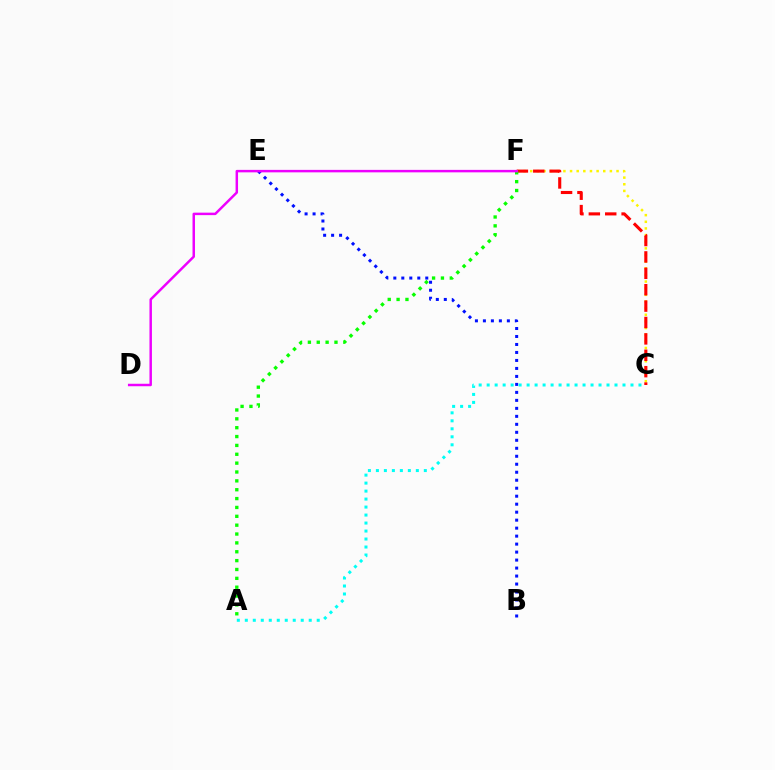{('C', 'F'): [{'color': '#fcf500', 'line_style': 'dotted', 'thickness': 1.8}, {'color': '#ff0000', 'line_style': 'dashed', 'thickness': 2.23}], ('B', 'E'): [{'color': '#0010ff', 'line_style': 'dotted', 'thickness': 2.17}], ('A', 'C'): [{'color': '#00fff6', 'line_style': 'dotted', 'thickness': 2.17}], ('A', 'F'): [{'color': '#08ff00', 'line_style': 'dotted', 'thickness': 2.41}], ('D', 'F'): [{'color': '#ee00ff', 'line_style': 'solid', 'thickness': 1.78}]}